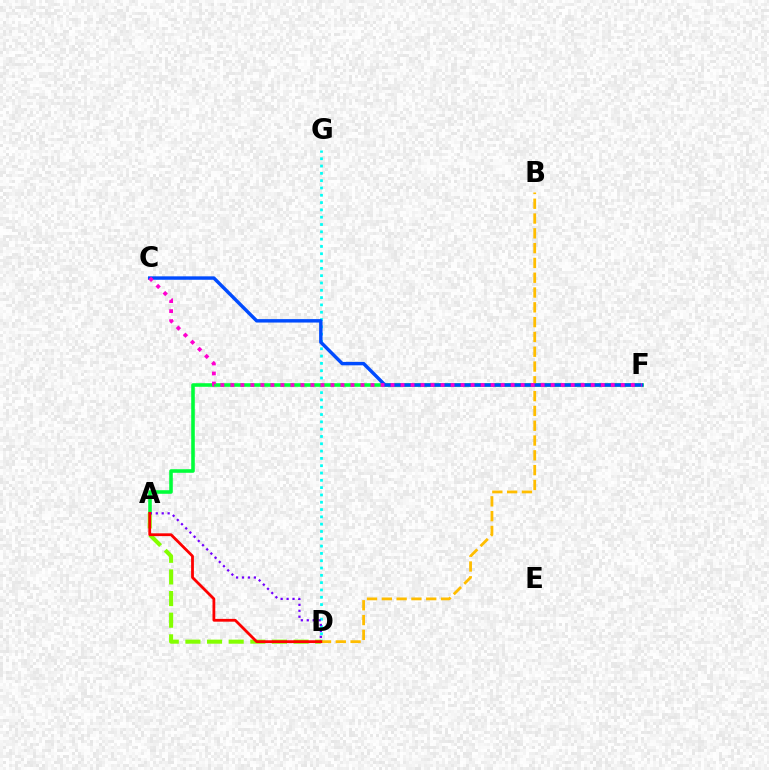{('D', 'G'): [{'color': '#00fff6', 'line_style': 'dotted', 'thickness': 1.99}], ('A', 'F'): [{'color': '#00ff39', 'line_style': 'solid', 'thickness': 2.58}], ('A', 'D'): [{'color': '#84ff00', 'line_style': 'dashed', 'thickness': 2.94}, {'color': '#7200ff', 'line_style': 'dotted', 'thickness': 1.61}, {'color': '#ff0000', 'line_style': 'solid', 'thickness': 2.01}], ('B', 'D'): [{'color': '#ffbd00', 'line_style': 'dashed', 'thickness': 2.01}], ('C', 'F'): [{'color': '#004bff', 'line_style': 'solid', 'thickness': 2.47}, {'color': '#ff00cf', 'line_style': 'dotted', 'thickness': 2.72}]}